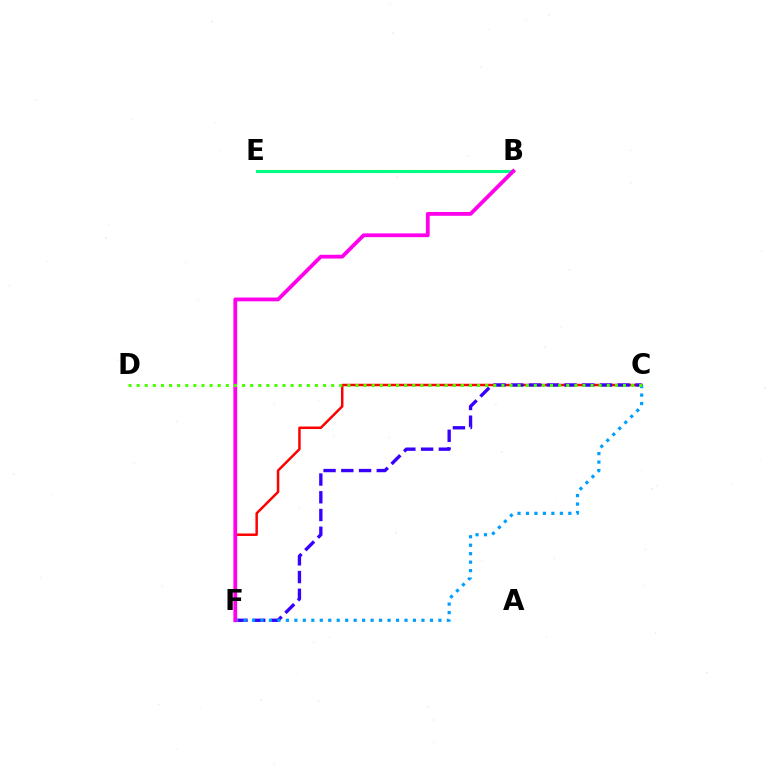{('B', 'E'): [{'color': '#ffd500', 'line_style': 'dashed', 'thickness': 2.22}, {'color': '#00ff86', 'line_style': 'solid', 'thickness': 2.2}], ('C', 'F'): [{'color': '#ff0000', 'line_style': 'solid', 'thickness': 1.79}, {'color': '#3700ff', 'line_style': 'dashed', 'thickness': 2.41}, {'color': '#009eff', 'line_style': 'dotted', 'thickness': 2.3}], ('B', 'F'): [{'color': '#ff00ed', 'line_style': 'solid', 'thickness': 2.73}], ('C', 'D'): [{'color': '#4fff00', 'line_style': 'dotted', 'thickness': 2.2}]}